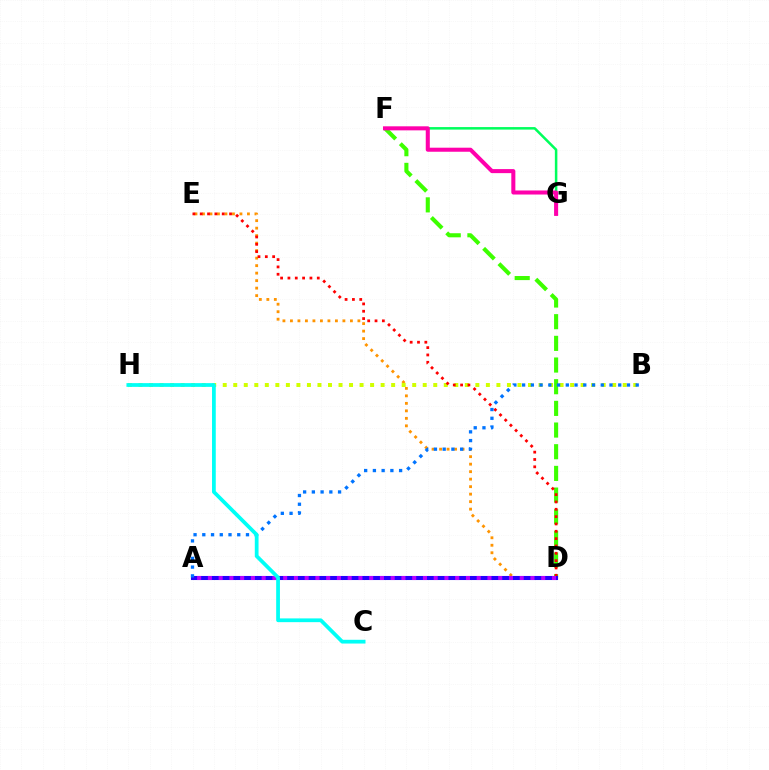{('D', 'E'): [{'color': '#ff9400', 'line_style': 'dotted', 'thickness': 2.04}, {'color': '#ff0000', 'line_style': 'dotted', 'thickness': 1.99}], ('B', 'H'): [{'color': '#d1ff00', 'line_style': 'dotted', 'thickness': 2.86}], ('F', 'G'): [{'color': '#00ff5c', 'line_style': 'solid', 'thickness': 1.81}, {'color': '#ff00ac', 'line_style': 'solid', 'thickness': 2.91}], ('D', 'F'): [{'color': '#3dff00', 'line_style': 'dashed', 'thickness': 2.94}], ('A', 'D'): [{'color': '#2500ff', 'line_style': 'solid', 'thickness': 2.93}, {'color': '#b900ff', 'line_style': 'dotted', 'thickness': 2.92}], ('A', 'B'): [{'color': '#0074ff', 'line_style': 'dotted', 'thickness': 2.37}], ('C', 'H'): [{'color': '#00fff6', 'line_style': 'solid', 'thickness': 2.7}]}